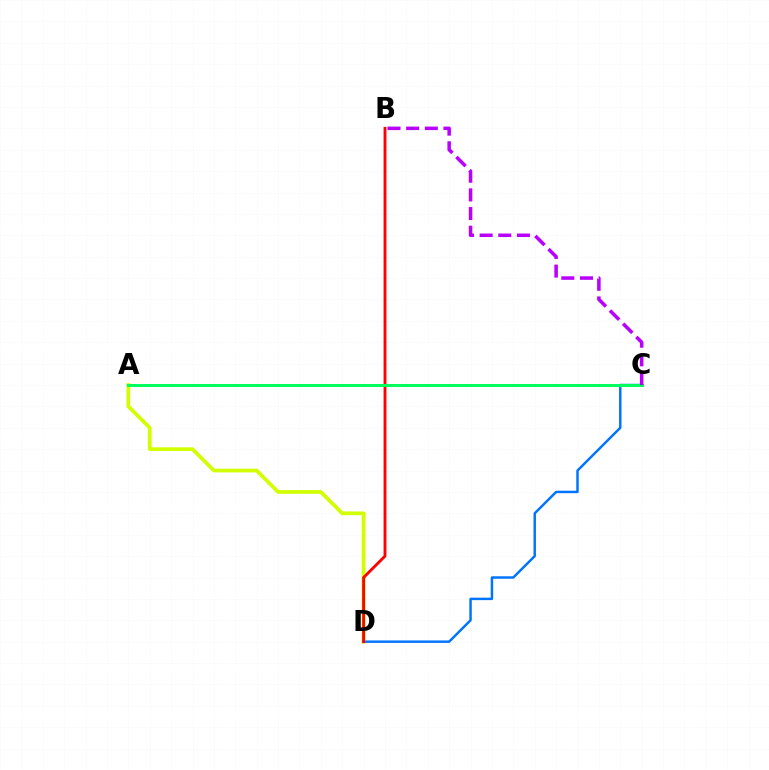{('A', 'D'): [{'color': '#d1ff00', 'line_style': 'solid', 'thickness': 2.68}], ('C', 'D'): [{'color': '#0074ff', 'line_style': 'solid', 'thickness': 1.77}], ('B', 'D'): [{'color': '#ff0000', 'line_style': 'solid', 'thickness': 2.06}], ('A', 'C'): [{'color': '#00ff5c', 'line_style': 'solid', 'thickness': 2.13}], ('B', 'C'): [{'color': '#b900ff', 'line_style': 'dashed', 'thickness': 2.53}]}